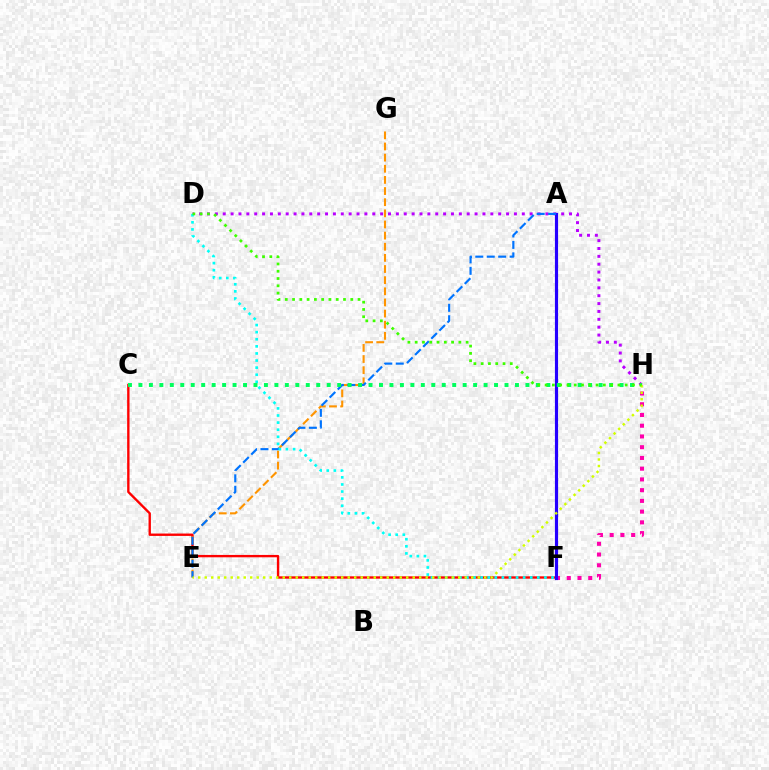{('C', 'F'): [{'color': '#ff0000', 'line_style': 'solid', 'thickness': 1.7}], ('F', 'H'): [{'color': '#ff00ac', 'line_style': 'dotted', 'thickness': 2.92}], ('D', 'H'): [{'color': '#b900ff', 'line_style': 'dotted', 'thickness': 2.14}, {'color': '#3dff00', 'line_style': 'dotted', 'thickness': 1.98}], ('E', 'G'): [{'color': '#ff9400', 'line_style': 'dashed', 'thickness': 1.51}], ('A', 'F'): [{'color': '#2500ff', 'line_style': 'solid', 'thickness': 2.27}], ('A', 'E'): [{'color': '#0074ff', 'line_style': 'dashed', 'thickness': 1.56}], ('D', 'F'): [{'color': '#00fff6', 'line_style': 'dotted', 'thickness': 1.93}], ('C', 'H'): [{'color': '#00ff5c', 'line_style': 'dotted', 'thickness': 2.84}], ('E', 'H'): [{'color': '#d1ff00', 'line_style': 'dotted', 'thickness': 1.77}]}